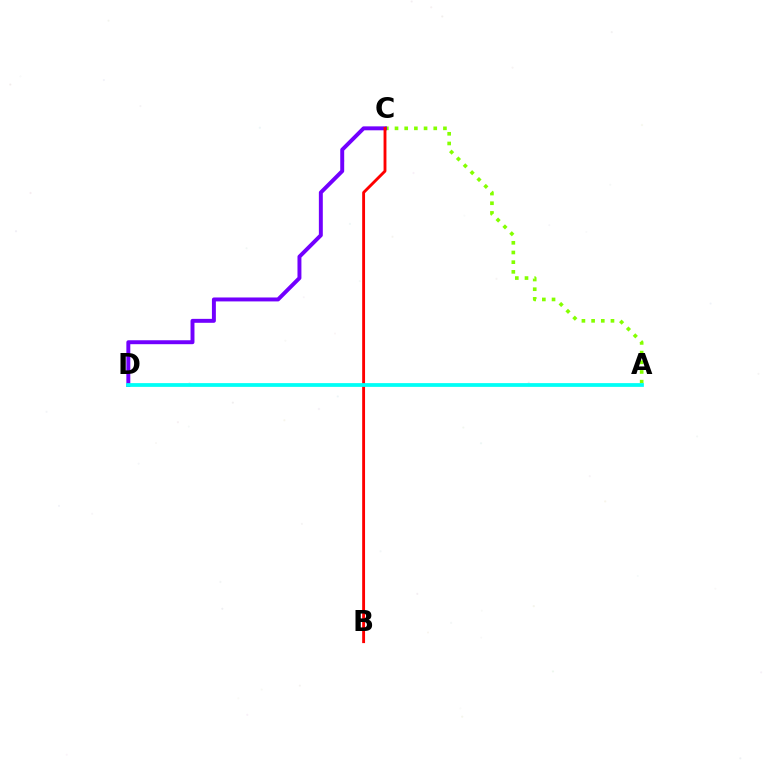{('A', 'C'): [{'color': '#84ff00', 'line_style': 'dotted', 'thickness': 2.63}], ('C', 'D'): [{'color': '#7200ff', 'line_style': 'solid', 'thickness': 2.84}], ('B', 'C'): [{'color': '#ff0000', 'line_style': 'solid', 'thickness': 2.07}], ('A', 'D'): [{'color': '#00fff6', 'line_style': 'solid', 'thickness': 2.7}]}